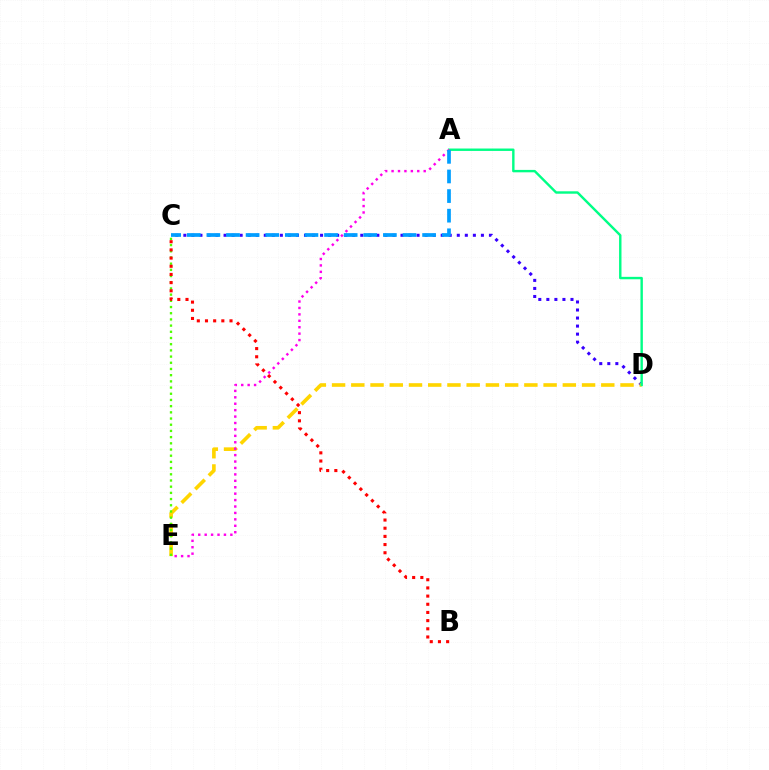{('C', 'D'): [{'color': '#3700ff', 'line_style': 'dotted', 'thickness': 2.19}], ('D', 'E'): [{'color': '#ffd500', 'line_style': 'dashed', 'thickness': 2.61}], ('A', 'D'): [{'color': '#00ff86', 'line_style': 'solid', 'thickness': 1.74}], ('C', 'E'): [{'color': '#4fff00', 'line_style': 'dotted', 'thickness': 1.68}], ('B', 'C'): [{'color': '#ff0000', 'line_style': 'dotted', 'thickness': 2.22}], ('A', 'E'): [{'color': '#ff00ed', 'line_style': 'dotted', 'thickness': 1.75}], ('A', 'C'): [{'color': '#009eff', 'line_style': 'dashed', 'thickness': 2.66}]}